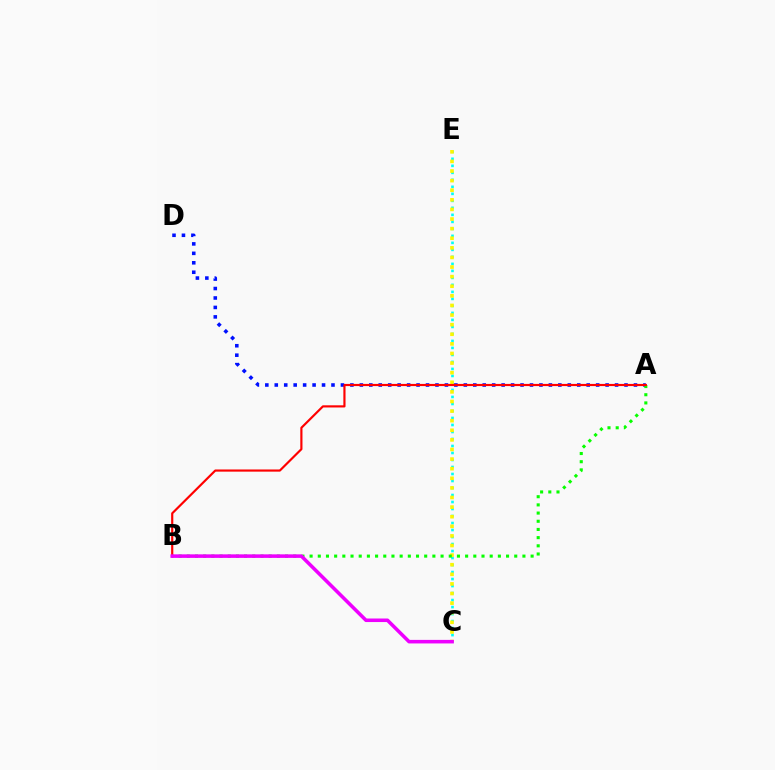{('C', 'E'): [{'color': '#00fff6', 'line_style': 'dotted', 'thickness': 1.9}, {'color': '#fcf500', 'line_style': 'dotted', 'thickness': 2.61}], ('A', 'D'): [{'color': '#0010ff', 'line_style': 'dotted', 'thickness': 2.57}], ('A', 'B'): [{'color': '#08ff00', 'line_style': 'dotted', 'thickness': 2.22}, {'color': '#ff0000', 'line_style': 'solid', 'thickness': 1.56}], ('B', 'C'): [{'color': '#ee00ff', 'line_style': 'solid', 'thickness': 2.56}]}